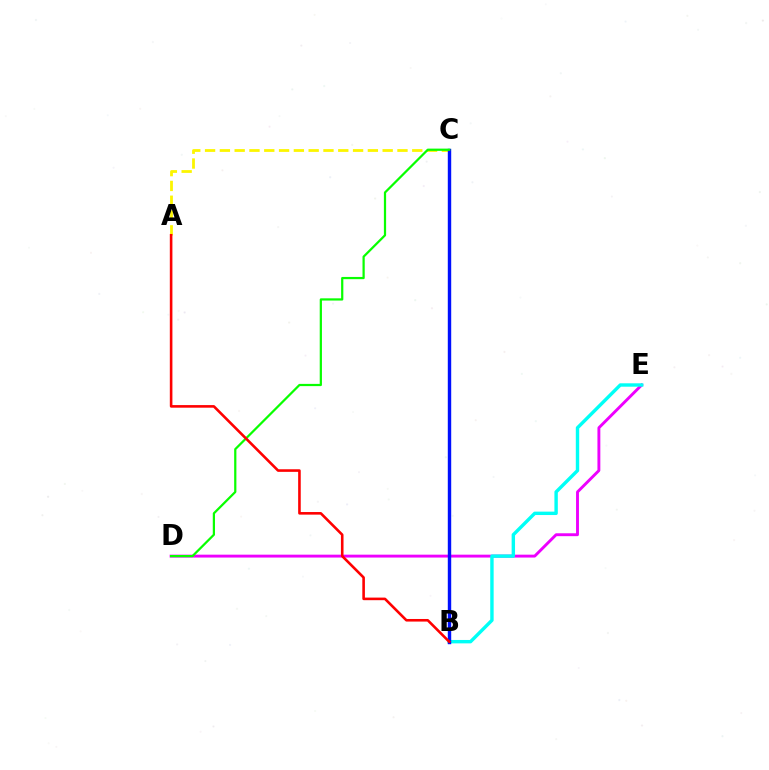{('D', 'E'): [{'color': '#ee00ff', 'line_style': 'solid', 'thickness': 2.08}], ('A', 'C'): [{'color': '#fcf500', 'line_style': 'dashed', 'thickness': 2.01}], ('B', 'E'): [{'color': '#00fff6', 'line_style': 'solid', 'thickness': 2.45}], ('B', 'C'): [{'color': '#0010ff', 'line_style': 'solid', 'thickness': 2.46}], ('C', 'D'): [{'color': '#08ff00', 'line_style': 'solid', 'thickness': 1.6}], ('A', 'B'): [{'color': '#ff0000', 'line_style': 'solid', 'thickness': 1.87}]}